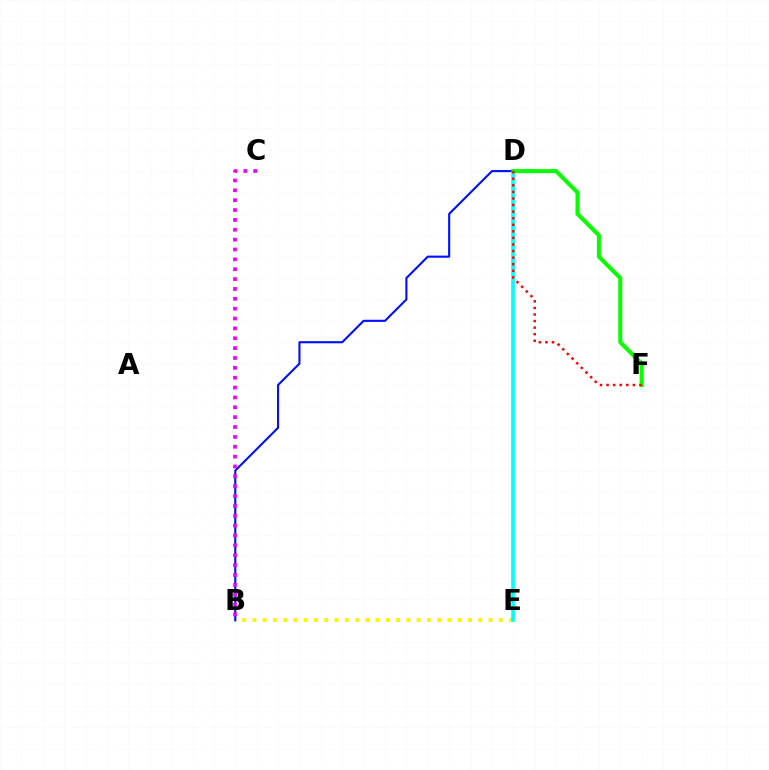{('B', 'E'): [{'color': '#fcf500', 'line_style': 'dotted', 'thickness': 2.79}], ('D', 'E'): [{'color': '#00fff6', 'line_style': 'solid', 'thickness': 2.61}], ('B', 'D'): [{'color': '#0010ff', 'line_style': 'solid', 'thickness': 1.52}], ('B', 'C'): [{'color': '#ee00ff', 'line_style': 'dotted', 'thickness': 2.68}], ('D', 'F'): [{'color': '#08ff00', 'line_style': 'solid', 'thickness': 2.92}, {'color': '#ff0000', 'line_style': 'dotted', 'thickness': 1.79}]}